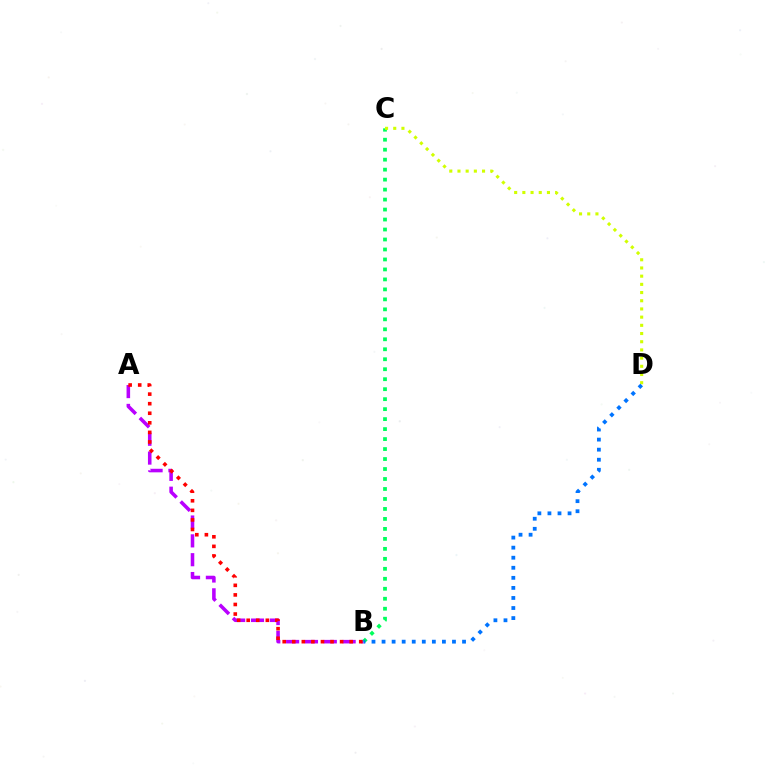{('A', 'B'): [{'color': '#b900ff', 'line_style': 'dashed', 'thickness': 2.56}, {'color': '#ff0000', 'line_style': 'dotted', 'thickness': 2.6}], ('B', 'C'): [{'color': '#00ff5c', 'line_style': 'dotted', 'thickness': 2.71}], ('C', 'D'): [{'color': '#d1ff00', 'line_style': 'dotted', 'thickness': 2.23}], ('B', 'D'): [{'color': '#0074ff', 'line_style': 'dotted', 'thickness': 2.73}]}